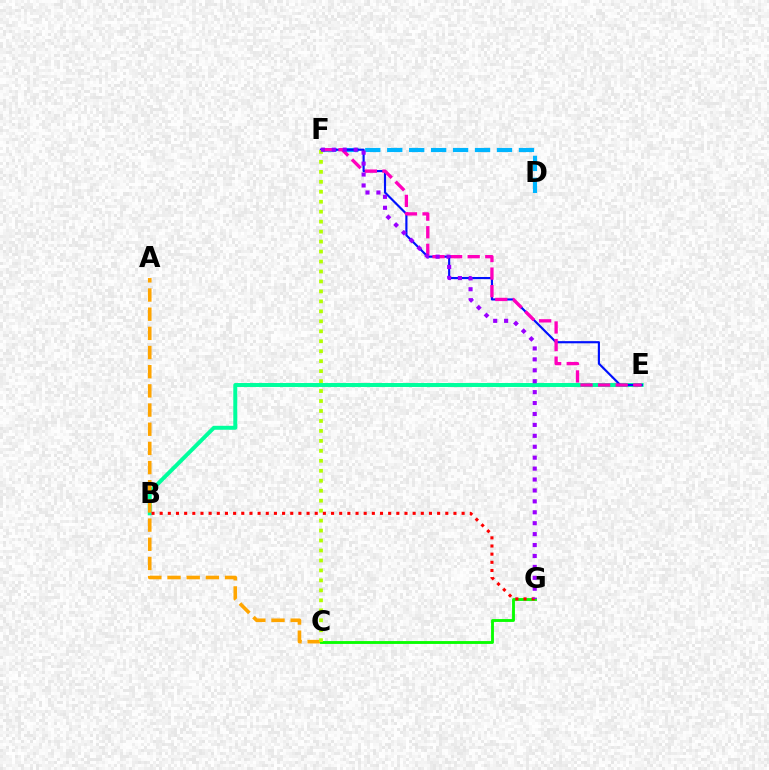{('D', 'F'): [{'color': '#00b5ff', 'line_style': 'dashed', 'thickness': 2.98}], ('B', 'E'): [{'color': '#00ff9d', 'line_style': 'solid', 'thickness': 2.85}], ('A', 'C'): [{'color': '#ffa500', 'line_style': 'dashed', 'thickness': 2.6}], ('C', 'G'): [{'color': '#08ff00', 'line_style': 'solid', 'thickness': 2.06}], ('E', 'F'): [{'color': '#0010ff', 'line_style': 'solid', 'thickness': 1.55}, {'color': '#ff00bd', 'line_style': 'dashed', 'thickness': 2.39}], ('C', 'F'): [{'color': '#b3ff00', 'line_style': 'dotted', 'thickness': 2.71}], ('B', 'G'): [{'color': '#ff0000', 'line_style': 'dotted', 'thickness': 2.22}], ('F', 'G'): [{'color': '#9b00ff', 'line_style': 'dotted', 'thickness': 2.97}]}